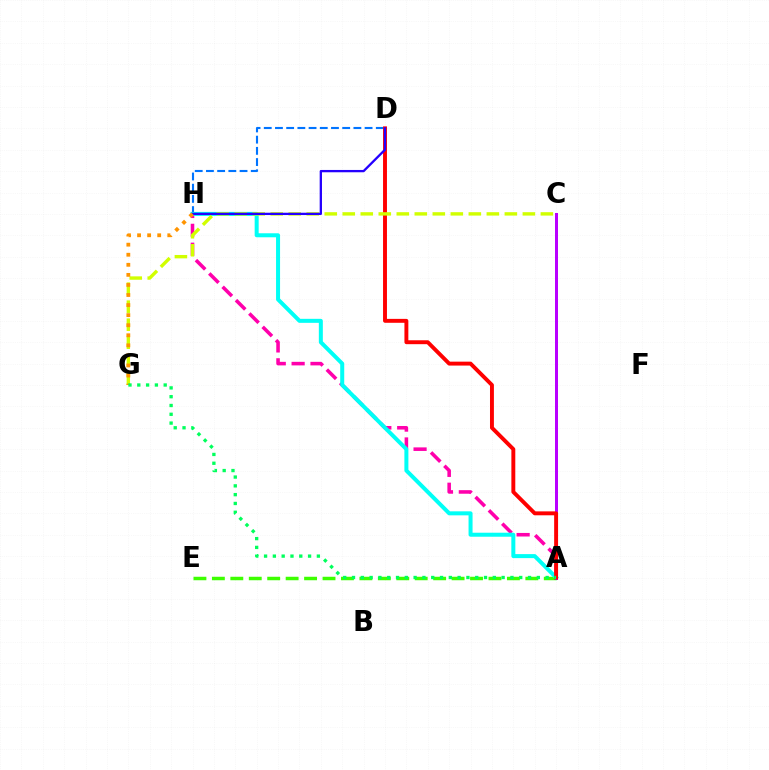{('D', 'H'): [{'color': '#0074ff', 'line_style': 'dashed', 'thickness': 1.52}, {'color': '#2500ff', 'line_style': 'solid', 'thickness': 1.66}], ('A', 'H'): [{'color': '#ff00ac', 'line_style': 'dashed', 'thickness': 2.56}, {'color': '#00fff6', 'line_style': 'solid', 'thickness': 2.88}], ('A', 'E'): [{'color': '#3dff00', 'line_style': 'dashed', 'thickness': 2.5}], ('A', 'C'): [{'color': '#b900ff', 'line_style': 'solid', 'thickness': 2.16}], ('A', 'D'): [{'color': '#ff0000', 'line_style': 'solid', 'thickness': 2.82}], ('C', 'G'): [{'color': '#d1ff00', 'line_style': 'dashed', 'thickness': 2.45}], ('G', 'H'): [{'color': '#ff9400', 'line_style': 'dotted', 'thickness': 2.73}], ('A', 'G'): [{'color': '#00ff5c', 'line_style': 'dotted', 'thickness': 2.39}]}